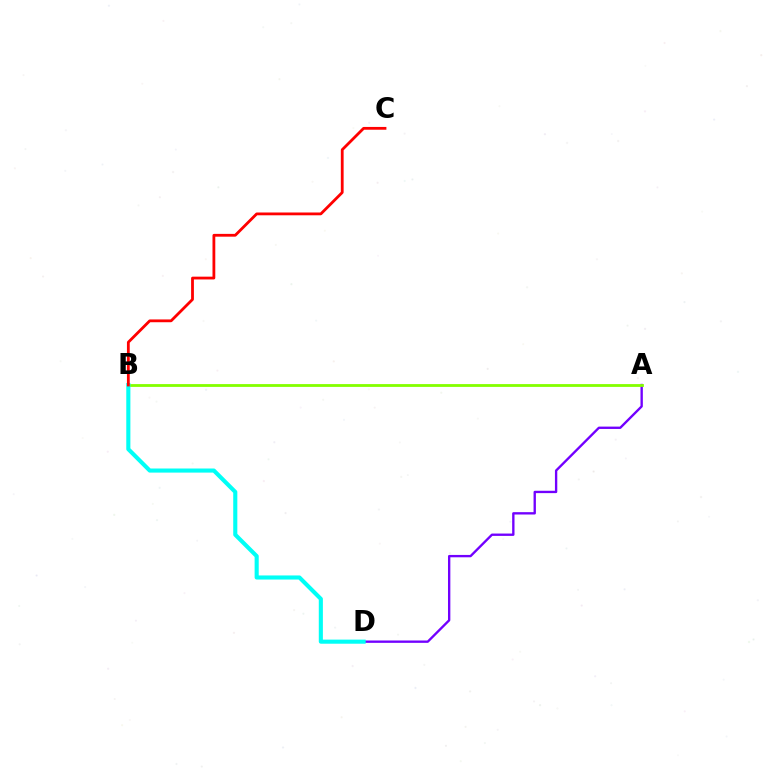{('A', 'D'): [{'color': '#7200ff', 'line_style': 'solid', 'thickness': 1.69}], ('A', 'B'): [{'color': '#84ff00', 'line_style': 'solid', 'thickness': 2.02}], ('B', 'D'): [{'color': '#00fff6', 'line_style': 'solid', 'thickness': 2.95}], ('B', 'C'): [{'color': '#ff0000', 'line_style': 'solid', 'thickness': 2.01}]}